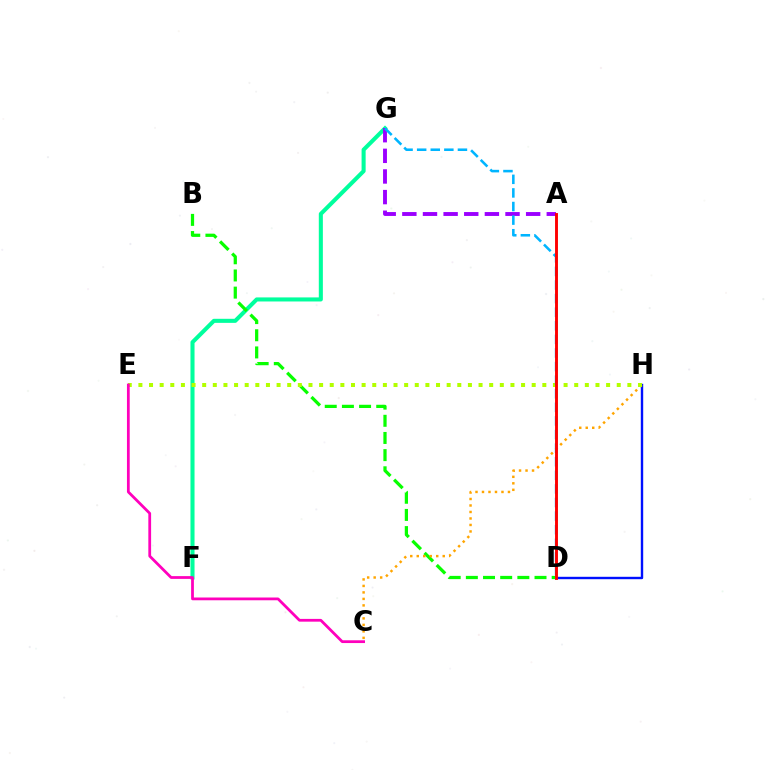{('D', 'H'): [{'color': '#0010ff', 'line_style': 'solid', 'thickness': 1.73}], ('F', 'G'): [{'color': '#00ff9d', 'line_style': 'solid', 'thickness': 2.92}], ('B', 'D'): [{'color': '#08ff00', 'line_style': 'dashed', 'thickness': 2.33}], ('C', 'H'): [{'color': '#ffa500', 'line_style': 'dotted', 'thickness': 1.76}], ('E', 'H'): [{'color': '#b3ff00', 'line_style': 'dotted', 'thickness': 2.89}], ('A', 'G'): [{'color': '#9b00ff', 'line_style': 'dashed', 'thickness': 2.8}], ('D', 'G'): [{'color': '#00b5ff', 'line_style': 'dashed', 'thickness': 1.85}], ('C', 'E'): [{'color': '#ff00bd', 'line_style': 'solid', 'thickness': 1.99}], ('A', 'D'): [{'color': '#ff0000', 'line_style': 'solid', 'thickness': 2.08}]}